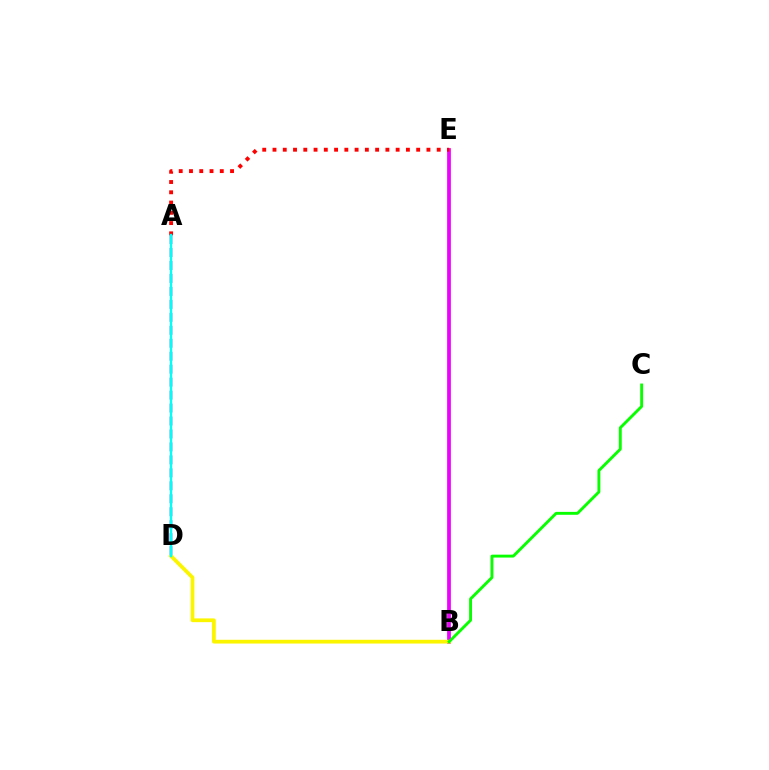{('A', 'D'): [{'color': '#0010ff', 'line_style': 'dashed', 'thickness': 1.76}, {'color': '#00fff6', 'line_style': 'solid', 'thickness': 1.69}], ('B', 'E'): [{'color': '#ee00ff', 'line_style': 'solid', 'thickness': 2.69}], ('A', 'E'): [{'color': '#ff0000', 'line_style': 'dotted', 'thickness': 2.79}], ('B', 'D'): [{'color': '#fcf500', 'line_style': 'solid', 'thickness': 2.7}], ('B', 'C'): [{'color': '#08ff00', 'line_style': 'solid', 'thickness': 2.09}]}